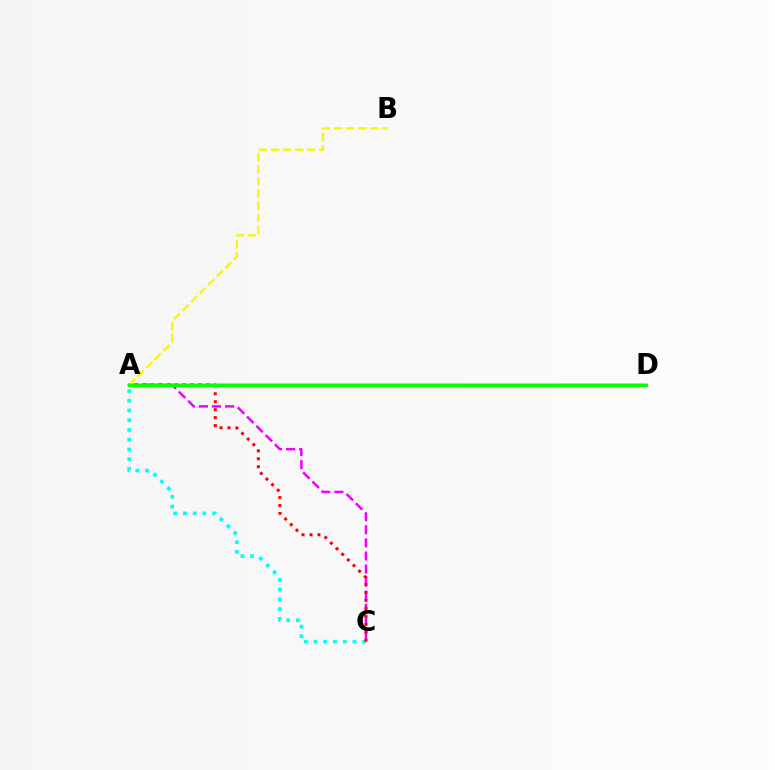{('A', 'C'): [{'color': '#ee00ff', 'line_style': 'dashed', 'thickness': 1.78}, {'color': '#00fff6', 'line_style': 'dotted', 'thickness': 2.65}, {'color': '#ff0000', 'line_style': 'dotted', 'thickness': 2.16}], ('A', 'D'): [{'color': '#0010ff', 'line_style': 'solid', 'thickness': 1.76}, {'color': '#08ff00', 'line_style': 'solid', 'thickness': 2.28}], ('A', 'B'): [{'color': '#fcf500', 'line_style': 'dashed', 'thickness': 1.64}]}